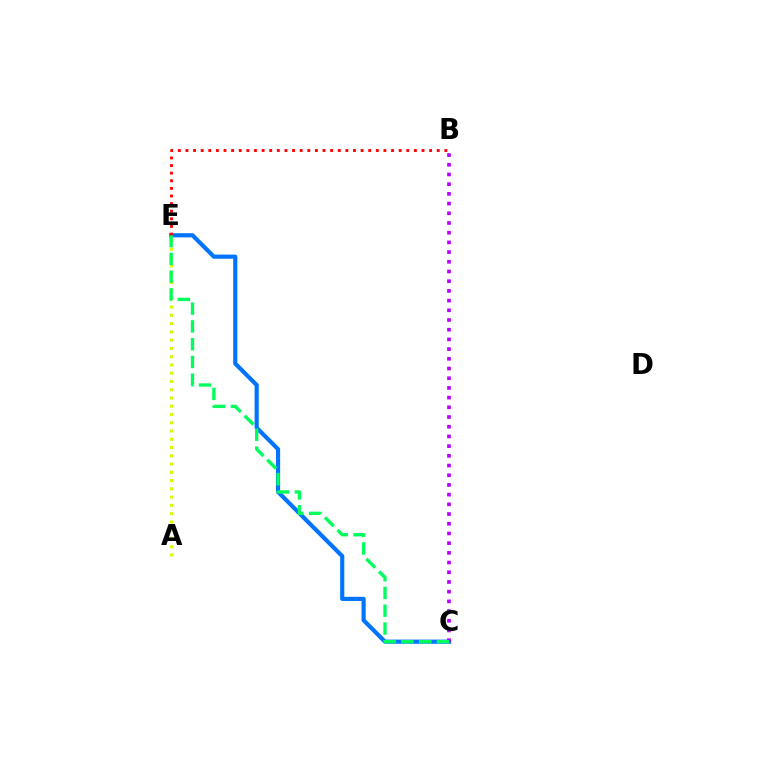{('C', 'E'): [{'color': '#0074ff', 'line_style': 'solid', 'thickness': 2.99}, {'color': '#00ff5c', 'line_style': 'dashed', 'thickness': 2.42}], ('A', 'E'): [{'color': '#d1ff00', 'line_style': 'dotted', 'thickness': 2.24}], ('B', 'E'): [{'color': '#ff0000', 'line_style': 'dotted', 'thickness': 2.07}], ('B', 'C'): [{'color': '#b900ff', 'line_style': 'dotted', 'thickness': 2.64}]}